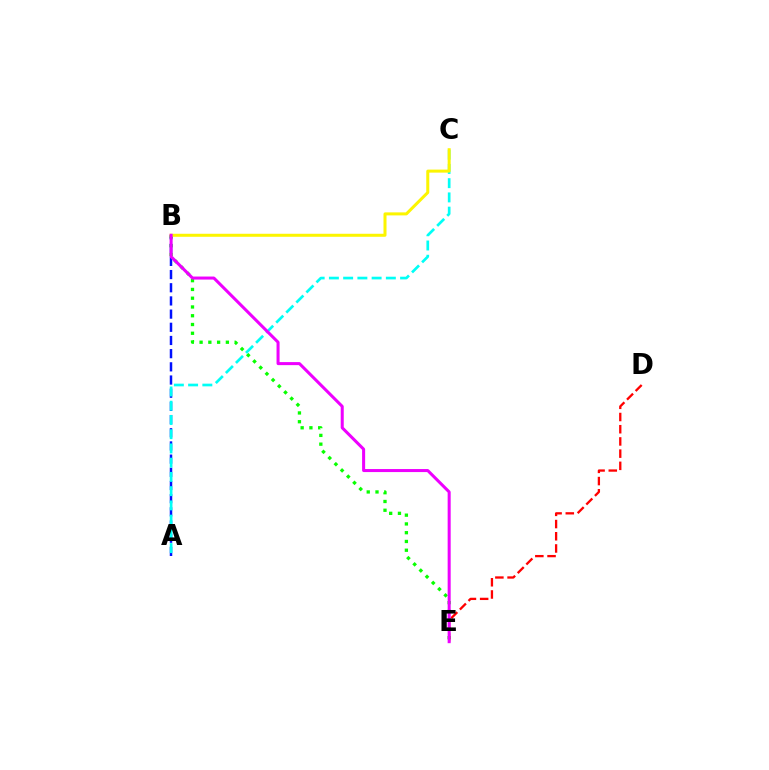{('B', 'E'): [{'color': '#08ff00', 'line_style': 'dotted', 'thickness': 2.38}, {'color': '#ee00ff', 'line_style': 'solid', 'thickness': 2.18}], ('D', 'E'): [{'color': '#ff0000', 'line_style': 'dashed', 'thickness': 1.66}], ('A', 'B'): [{'color': '#0010ff', 'line_style': 'dashed', 'thickness': 1.79}], ('A', 'C'): [{'color': '#00fff6', 'line_style': 'dashed', 'thickness': 1.93}], ('B', 'C'): [{'color': '#fcf500', 'line_style': 'solid', 'thickness': 2.17}]}